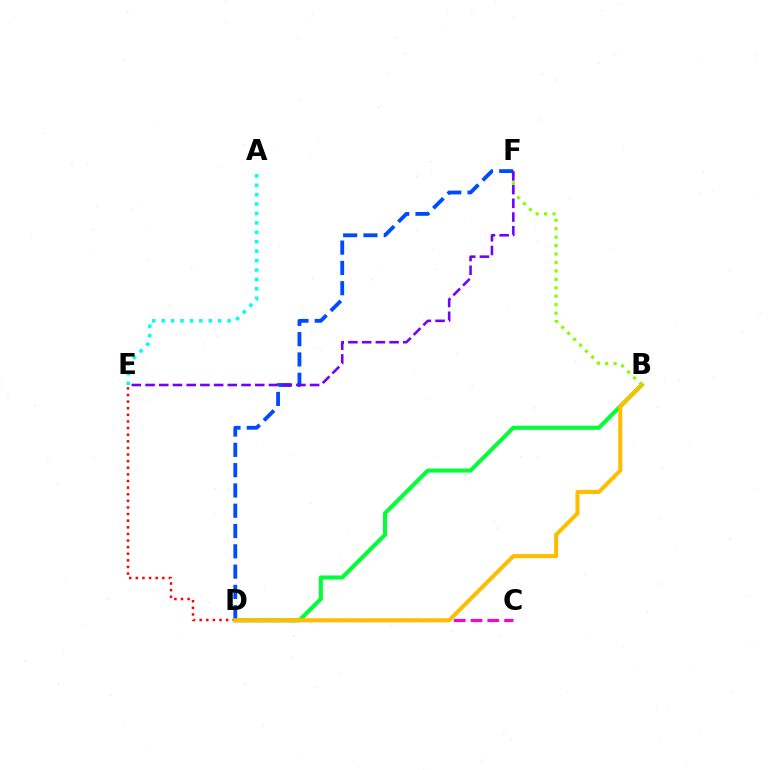{('C', 'D'): [{'color': '#ff00cf', 'line_style': 'dashed', 'thickness': 2.28}], ('D', 'E'): [{'color': '#ff0000', 'line_style': 'dotted', 'thickness': 1.8}], ('B', 'D'): [{'color': '#00ff39', 'line_style': 'solid', 'thickness': 2.93}, {'color': '#ffbd00', 'line_style': 'solid', 'thickness': 2.92}], ('D', 'F'): [{'color': '#004bff', 'line_style': 'dashed', 'thickness': 2.76}], ('A', 'E'): [{'color': '#00fff6', 'line_style': 'dotted', 'thickness': 2.56}], ('B', 'F'): [{'color': '#84ff00', 'line_style': 'dotted', 'thickness': 2.29}], ('E', 'F'): [{'color': '#7200ff', 'line_style': 'dashed', 'thickness': 1.86}]}